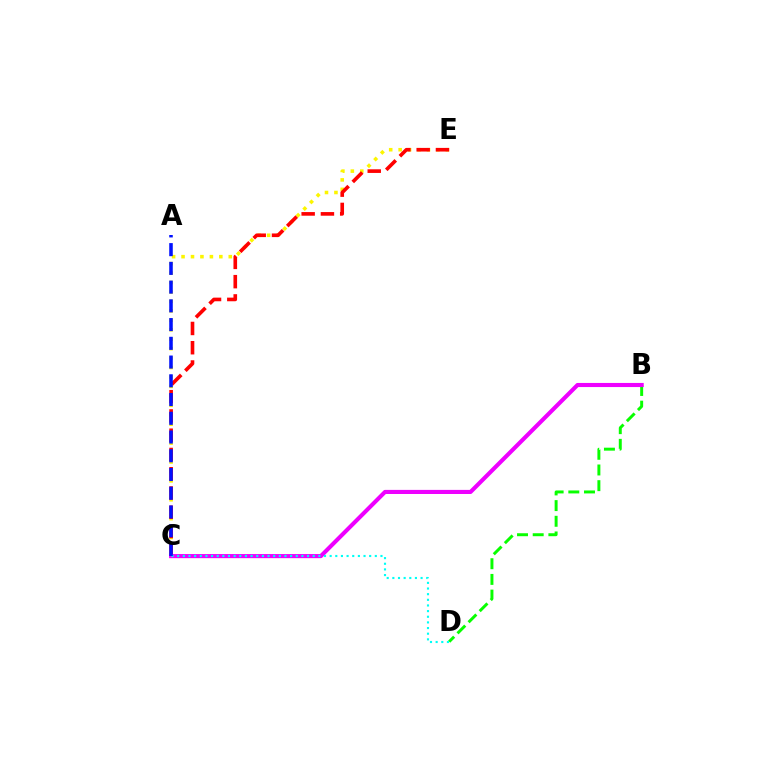{('C', 'E'): [{'color': '#fcf500', 'line_style': 'dotted', 'thickness': 2.57}, {'color': '#ff0000', 'line_style': 'dashed', 'thickness': 2.62}], ('B', 'D'): [{'color': '#08ff00', 'line_style': 'dashed', 'thickness': 2.13}], ('B', 'C'): [{'color': '#ee00ff', 'line_style': 'solid', 'thickness': 2.96}], ('C', 'D'): [{'color': '#00fff6', 'line_style': 'dotted', 'thickness': 1.53}], ('A', 'C'): [{'color': '#0010ff', 'line_style': 'dashed', 'thickness': 2.55}]}